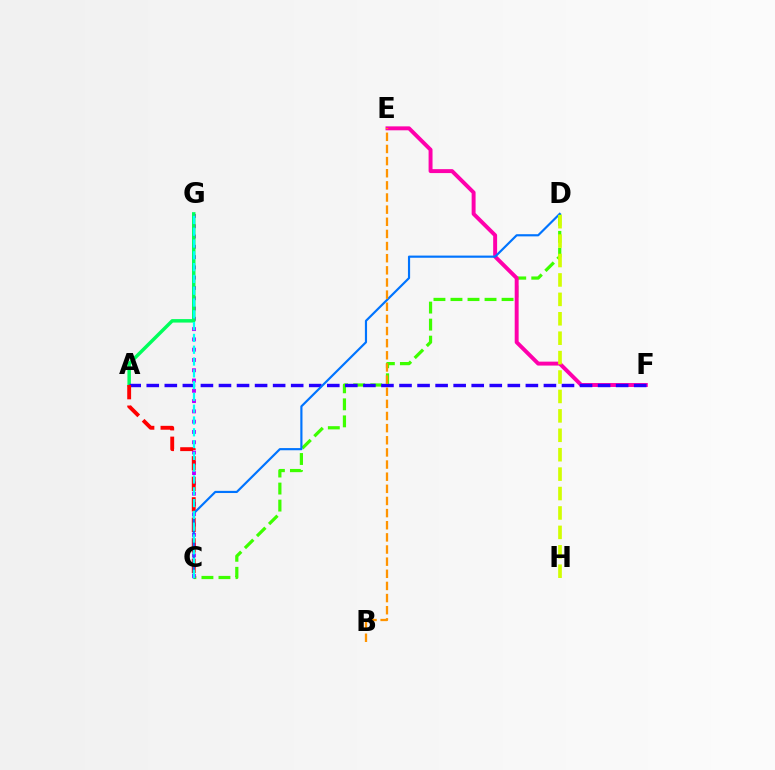{('C', 'D'): [{'color': '#3dff00', 'line_style': 'dashed', 'thickness': 2.31}, {'color': '#0074ff', 'line_style': 'solid', 'thickness': 1.56}], ('C', 'G'): [{'color': '#b900ff', 'line_style': 'dotted', 'thickness': 2.79}, {'color': '#00fff6', 'line_style': 'dashed', 'thickness': 1.6}], ('A', 'G'): [{'color': '#00ff5c', 'line_style': 'solid', 'thickness': 2.5}], ('E', 'F'): [{'color': '#ff00ac', 'line_style': 'solid', 'thickness': 2.83}], ('A', 'F'): [{'color': '#2500ff', 'line_style': 'dashed', 'thickness': 2.45}], ('A', 'C'): [{'color': '#ff0000', 'line_style': 'dashed', 'thickness': 2.79}], ('D', 'H'): [{'color': '#d1ff00', 'line_style': 'dashed', 'thickness': 2.64}], ('B', 'E'): [{'color': '#ff9400', 'line_style': 'dashed', 'thickness': 1.65}]}